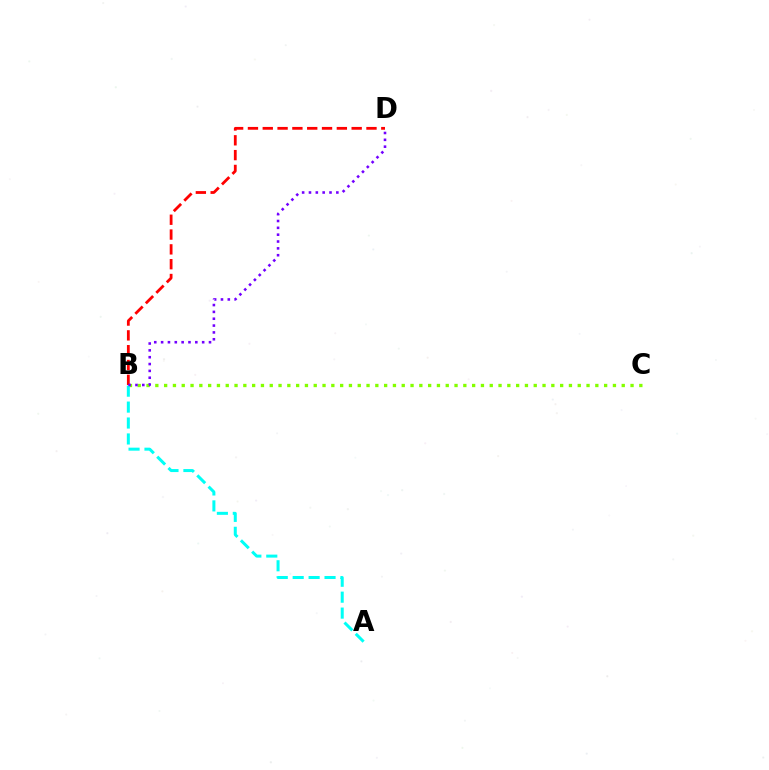{('B', 'C'): [{'color': '#84ff00', 'line_style': 'dotted', 'thickness': 2.39}], ('B', 'D'): [{'color': '#ff0000', 'line_style': 'dashed', 'thickness': 2.01}, {'color': '#7200ff', 'line_style': 'dotted', 'thickness': 1.86}], ('A', 'B'): [{'color': '#00fff6', 'line_style': 'dashed', 'thickness': 2.16}]}